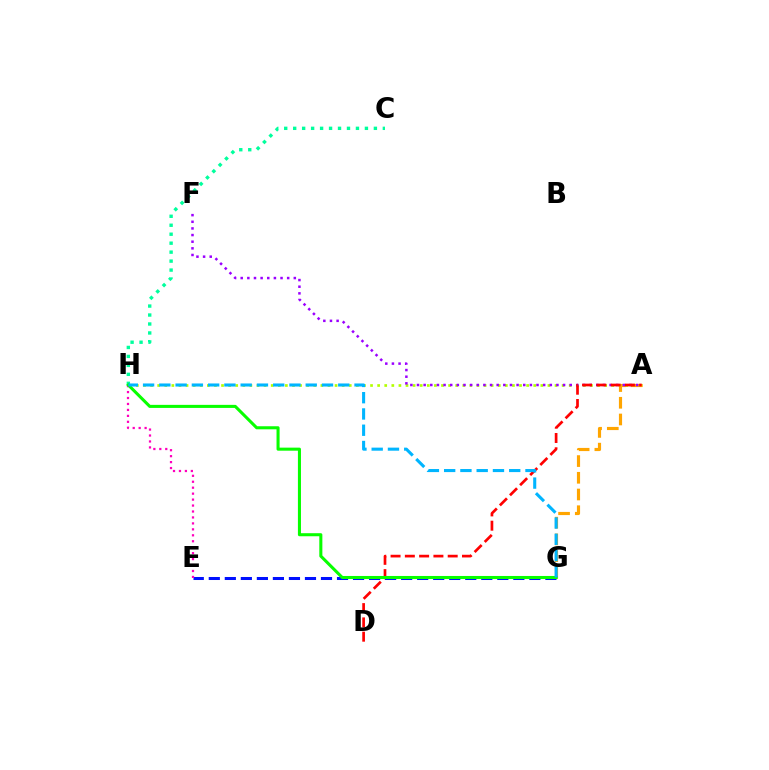{('A', 'H'): [{'color': '#b3ff00', 'line_style': 'dotted', 'thickness': 1.93}], ('E', 'G'): [{'color': '#0010ff', 'line_style': 'dashed', 'thickness': 2.18}], ('E', 'H'): [{'color': '#ff00bd', 'line_style': 'dotted', 'thickness': 1.62}], ('A', 'G'): [{'color': '#ffa500', 'line_style': 'dashed', 'thickness': 2.27}], ('A', 'F'): [{'color': '#9b00ff', 'line_style': 'dotted', 'thickness': 1.8}], ('C', 'H'): [{'color': '#00ff9d', 'line_style': 'dotted', 'thickness': 2.44}], ('A', 'D'): [{'color': '#ff0000', 'line_style': 'dashed', 'thickness': 1.94}], ('G', 'H'): [{'color': '#08ff00', 'line_style': 'solid', 'thickness': 2.2}, {'color': '#00b5ff', 'line_style': 'dashed', 'thickness': 2.21}]}